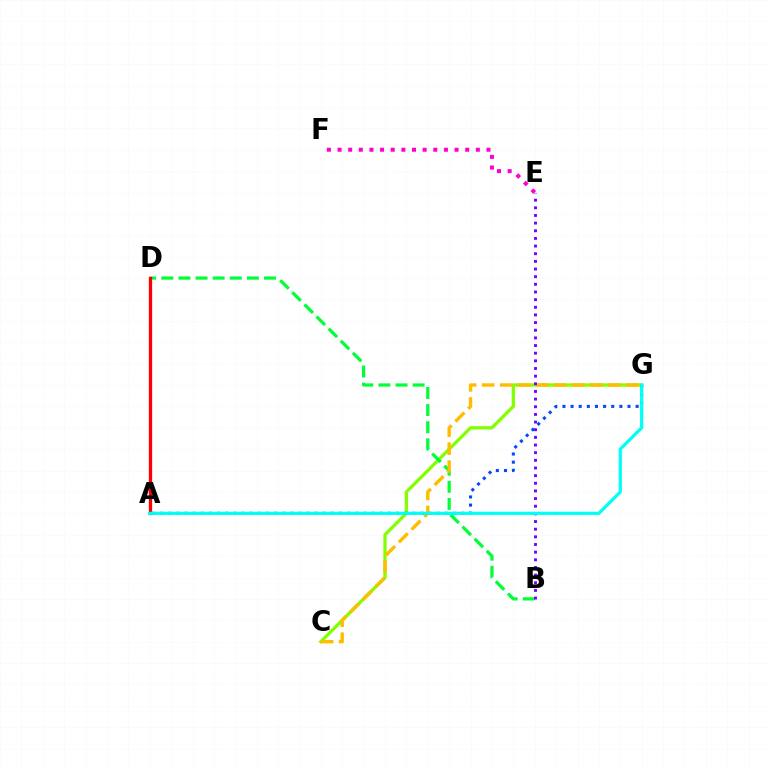{('C', 'G'): [{'color': '#84ff00', 'line_style': 'solid', 'thickness': 2.37}, {'color': '#ffbd00', 'line_style': 'dashed', 'thickness': 2.45}], ('B', 'D'): [{'color': '#00ff39', 'line_style': 'dashed', 'thickness': 2.33}], ('A', 'G'): [{'color': '#004bff', 'line_style': 'dotted', 'thickness': 2.21}, {'color': '#00fff6', 'line_style': 'solid', 'thickness': 2.31}], ('E', 'F'): [{'color': '#ff00cf', 'line_style': 'dotted', 'thickness': 2.89}], ('A', 'D'): [{'color': '#ff0000', 'line_style': 'solid', 'thickness': 2.36}], ('B', 'E'): [{'color': '#7200ff', 'line_style': 'dotted', 'thickness': 2.08}]}